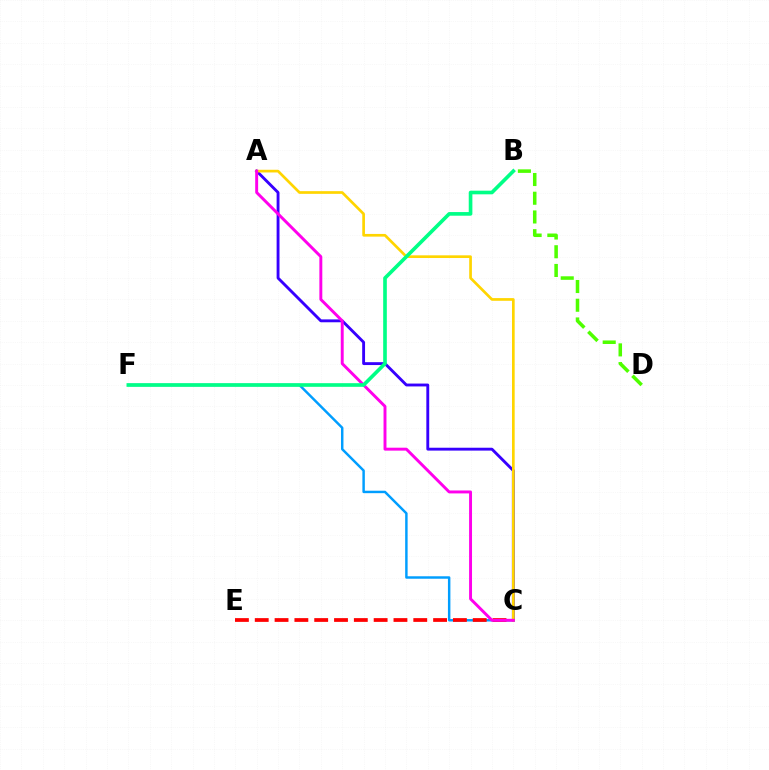{('C', 'F'): [{'color': '#009eff', 'line_style': 'solid', 'thickness': 1.77}], ('C', 'E'): [{'color': '#ff0000', 'line_style': 'dashed', 'thickness': 2.69}], ('A', 'C'): [{'color': '#3700ff', 'line_style': 'solid', 'thickness': 2.07}, {'color': '#ffd500', 'line_style': 'solid', 'thickness': 1.94}, {'color': '#ff00ed', 'line_style': 'solid', 'thickness': 2.11}], ('B', 'F'): [{'color': '#00ff86', 'line_style': 'solid', 'thickness': 2.62}], ('B', 'D'): [{'color': '#4fff00', 'line_style': 'dashed', 'thickness': 2.54}]}